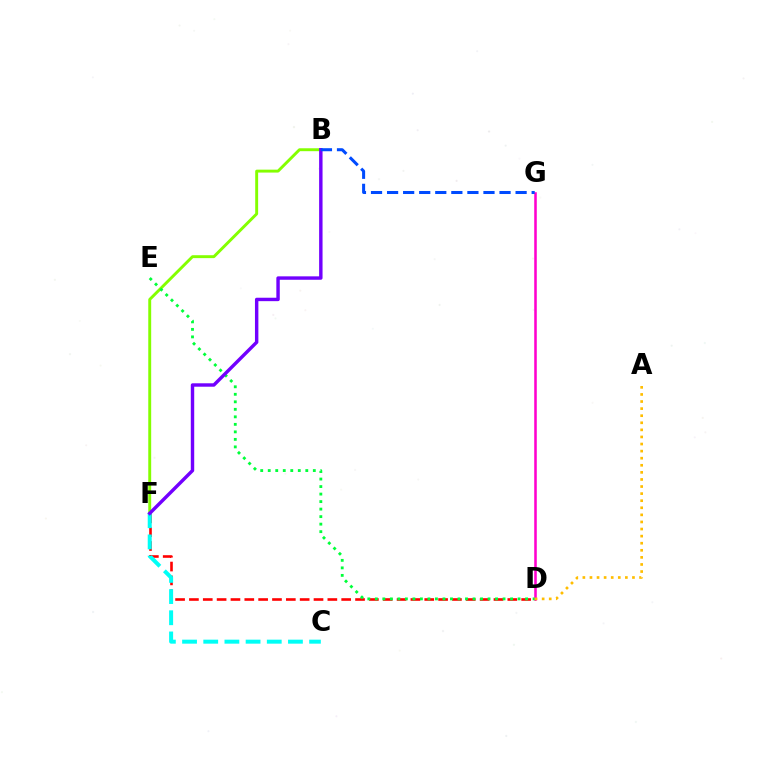{('D', 'G'): [{'color': '#ff00cf', 'line_style': 'solid', 'thickness': 1.84}], ('B', 'F'): [{'color': '#84ff00', 'line_style': 'solid', 'thickness': 2.1}, {'color': '#7200ff', 'line_style': 'solid', 'thickness': 2.46}], ('D', 'F'): [{'color': '#ff0000', 'line_style': 'dashed', 'thickness': 1.88}], ('C', 'F'): [{'color': '#00fff6', 'line_style': 'dashed', 'thickness': 2.88}], ('D', 'E'): [{'color': '#00ff39', 'line_style': 'dotted', 'thickness': 2.04}], ('B', 'G'): [{'color': '#004bff', 'line_style': 'dashed', 'thickness': 2.18}], ('A', 'D'): [{'color': '#ffbd00', 'line_style': 'dotted', 'thickness': 1.92}]}